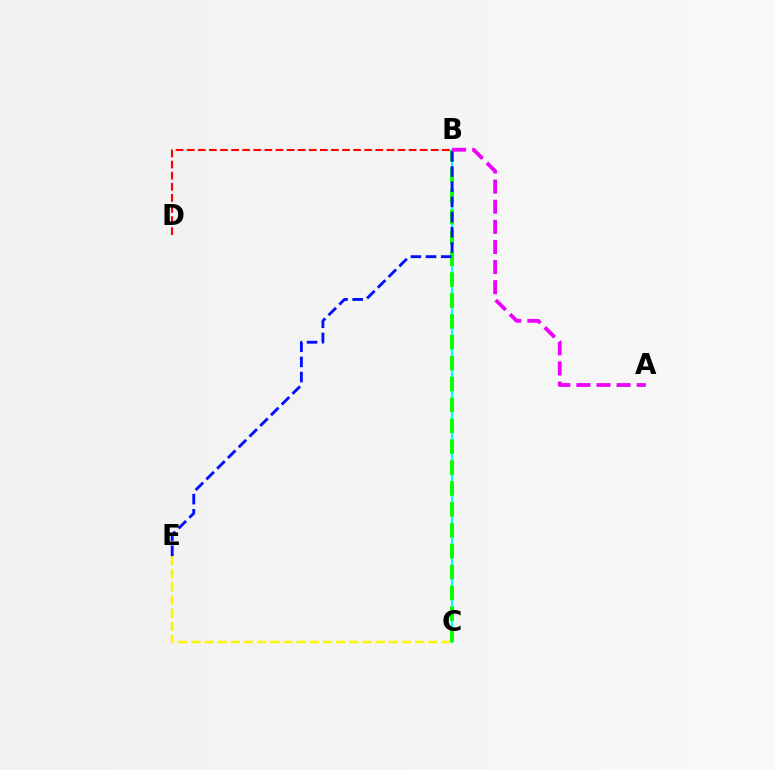{('B', 'C'): [{'color': '#00fff6', 'line_style': 'solid', 'thickness': 1.59}, {'color': '#08ff00', 'line_style': 'dashed', 'thickness': 2.84}], ('C', 'E'): [{'color': '#fcf500', 'line_style': 'dashed', 'thickness': 1.79}], ('B', 'D'): [{'color': '#ff0000', 'line_style': 'dashed', 'thickness': 1.51}], ('B', 'E'): [{'color': '#0010ff', 'line_style': 'dashed', 'thickness': 2.06}], ('A', 'B'): [{'color': '#ee00ff', 'line_style': 'dashed', 'thickness': 2.73}]}